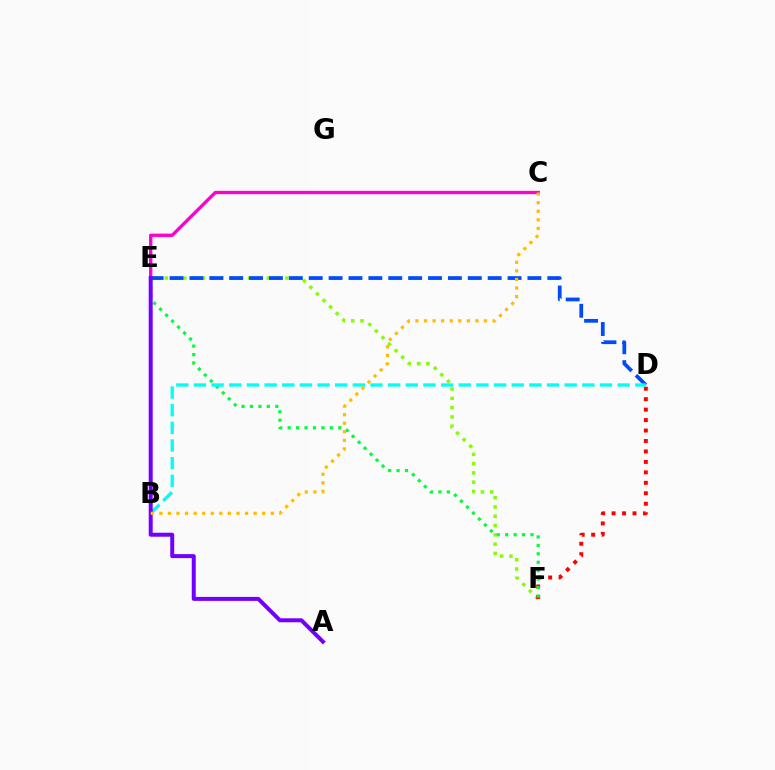{('E', 'F'): [{'color': '#84ff00', 'line_style': 'dotted', 'thickness': 2.52}, {'color': '#00ff39', 'line_style': 'dotted', 'thickness': 2.29}], ('C', 'E'): [{'color': '#ff00cf', 'line_style': 'solid', 'thickness': 2.4}], ('D', 'E'): [{'color': '#004bff', 'line_style': 'dashed', 'thickness': 2.7}], ('D', 'F'): [{'color': '#ff0000', 'line_style': 'dotted', 'thickness': 2.84}], ('B', 'D'): [{'color': '#00fff6', 'line_style': 'dashed', 'thickness': 2.4}], ('A', 'E'): [{'color': '#7200ff', 'line_style': 'solid', 'thickness': 2.87}], ('B', 'C'): [{'color': '#ffbd00', 'line_style': 'dotted', 'thickness': 2.33}]}